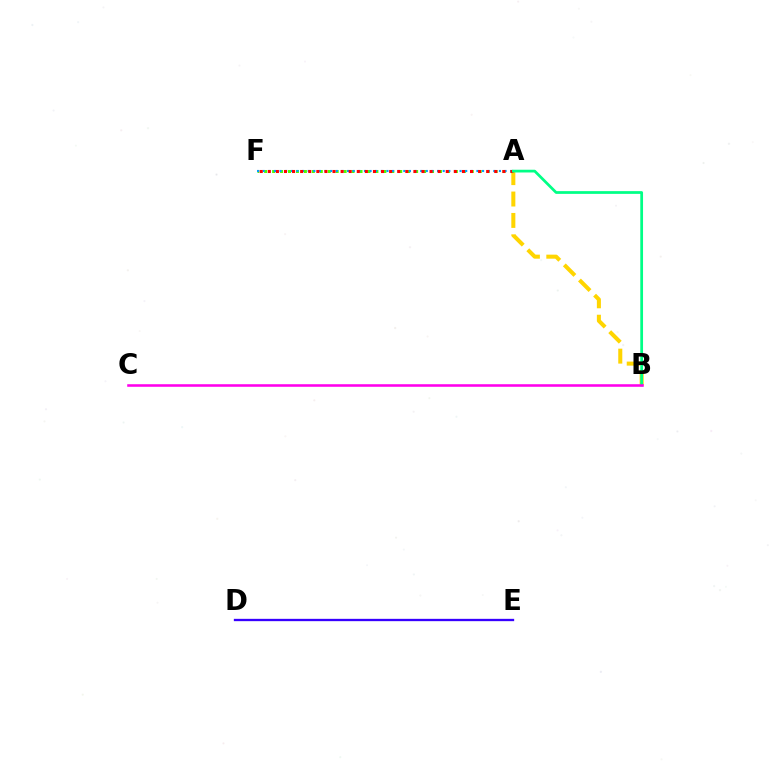{('A', 'F'): [{'color': '#4fff00', 'line_style': 'dotted', 'thickness': 2.16}, {'color': '#009eff', 'line_style': 'dotted', 'thickness': 1.53}, {'color': '#ff0000', 'line_style': 'dotted', 'thickness': 2.2}], ('D', 'E'): [{'color': '#3700ff', 'line_style': 'solid', 'thickness': 1.67}], ('A', 'B'): [{'color': '#ffd500', 'line_style': 'dashed', 'thickness': 2.91}, {'color': '#00ff86', 'line_style': 'solid', 'thickness': 1.97}], ('B', 'C'): [{'color': '#ff00ed', 'line_style': 'solid', 'thickness': 1.85}]}